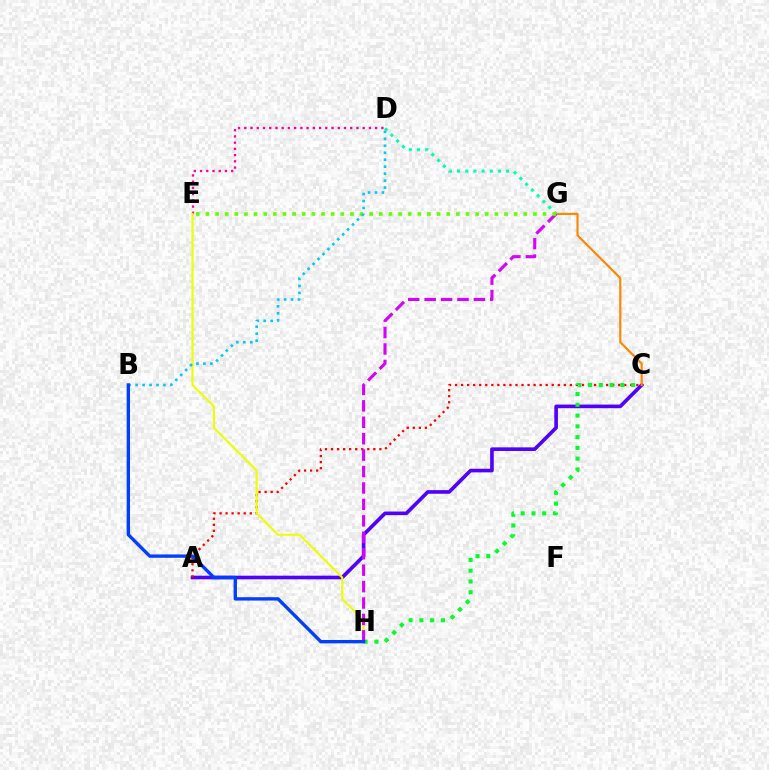{('A', 'C'): [{'color': '#4f00ff', 'line_style': 'solid', 'thickness': 2.61}, {'color': '#ff0000', 'line_style': 'dotted', 'thickness': 1.64}], ('D', 'E'): [{'color': '#ff00a0', 'line_style': 'dotted', 'thickness': 1.69}], ('E', 'H'): [{'color': '#eeff00', 'line_style': 'solid', 'thickness': 1.54}], ('C', 'G'): [{'color': '#ff8800', 'line_style': 'solid', 'thickness': 1.56}], ('C', 'H'): [{'color': '#00ff27', 'line_style': 'dotted', 'thickness': 2.93}], ('D', 'G'): [{'color': '#00ffaf', 'line_style': 'dotted', 'thickness': 2.22}], ('G', 'H'): [{'color': '#d600ff', 'line_style': 'dashed', 'thickness': 2.23}], ('E', 'G'): [{'color': '#66ff00', 'line_style': 'dotted', 'thickness': 2.62}], ('B', 'D'): [{'color': '#00c7ff', 'line_style': 'dotted', 'thickness': 1.89}], ('B', 'H'): [{'color': '#003fff', 'line_style': 'solid', 'thickness': 2.41}]}